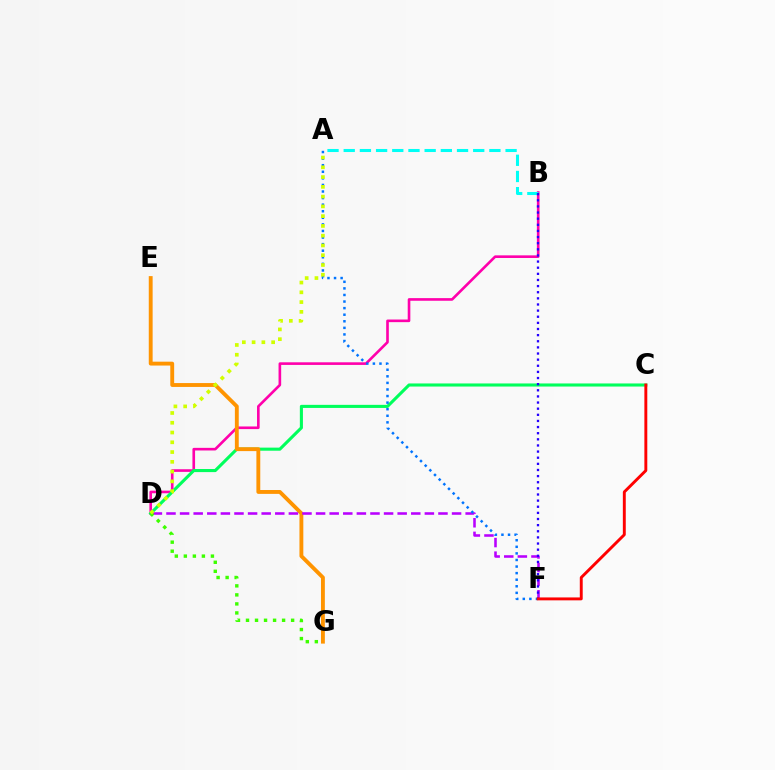{('B', 'D'): [{'color': '#ff00ac', 'line_style': 'solid', 'thickness': 1.89}], ('A', 'B'): [{'color': '#00fff6', 'line_style': 'dashed', 'thickness': 2.2}], ('C', 'D'): [{'color': '#00ff5c', 'line_style': 'solid', 'thickness': 2.23}], ('E', 'G'): [{'color': '#ff9400', 'line_style': 'solid', 'thickness': 2.79}], ('D', 'F'): [{'color': '#b900ff', 'line_style': 'dashed', 'thickness': 1.85}], ('B', 'F'): [{'color': '#2500ff', 'line_style': 'dotted', 'thickness': 1.67}], ('D', 'G'): [{'color': '#3dff00', 'line_style': 'dotted', 'thickness': 2.45}], ('A', 'F'): [{'color': '#0074ff', 'line_style': 'dotted', 'thickness': 1.79}], ('A', 'D'): [{'color': '#d1ff00', 'line_style': 'dotted', 'thickness': 2.65}], ('C', 'F'): [{'color': '#ff0000', 'line_style': 'solid', 'thickness': 2.1}]}